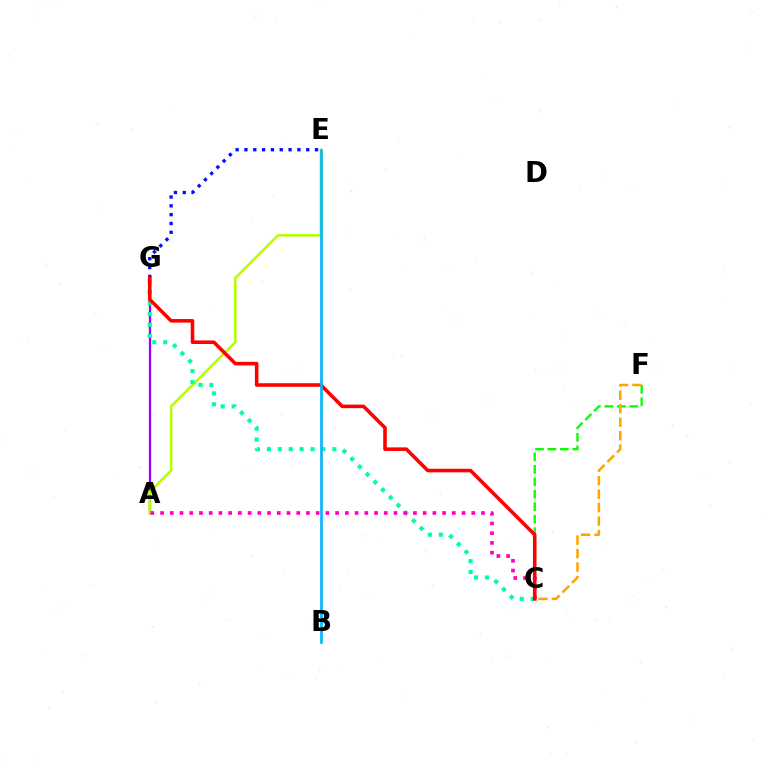{('E', 'G'): [{'color': '#0010ff', 'line_style': 'dotted', 'thickness': 2.4}], ('A', 'G'): [{'color': '#9b00ff', 'line_style': 'solid', 'thickness': 1.64}], ('C', 'F'): [{'color': '#08ff00', 'line_style': 'dashed', 'thickness': 1.69}, {'color': '#ffa500', 'line_style': 'dashed', 'thickness': 1.83}], ('A', 'E'): [{'color': '#b3ff00', 'line_style': 'solid', 'thickness': 1.79}], ('C', 'G'): [{'color': '#00ff9d', 'line_style': 'dotted', 'thickness': 2.97}, {'color': '#ff0000', 'line_style': 'solid', 'thickness': 2.58}], ('A', 'C'): [{'color': '#ff00bd', 'line_style': 'dotted', 'thickness': 2.64}], ('B', 'E'): [{'color': '#00b5ff', 'line_style': 'solid', 'thickness': 1.91}]}